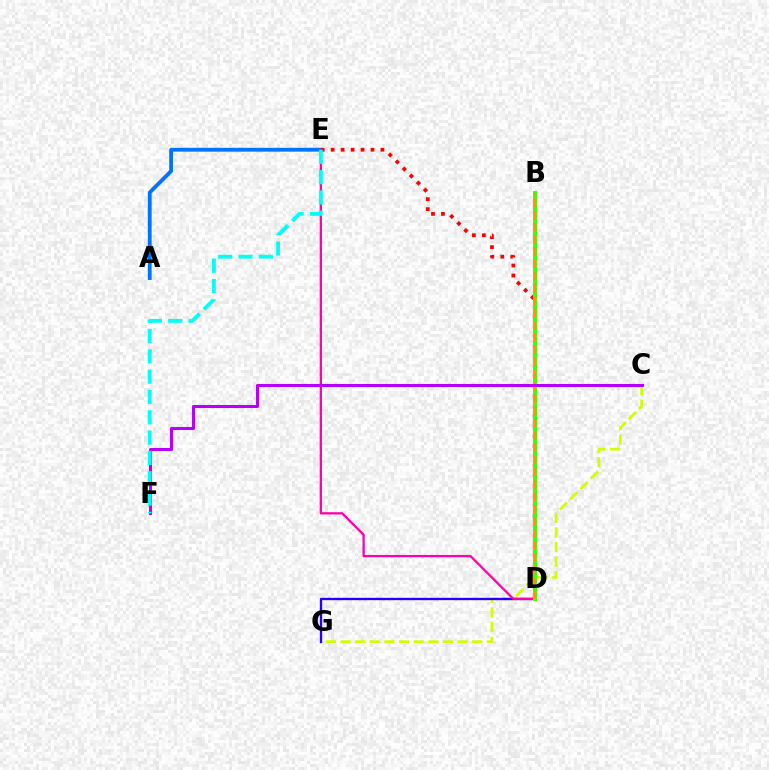{('B', 'D'): [{'color': '#00ff5c', 'line_style': 'dashed', 'thickness': 1.69}, {'color': '#3dff00', 'line_style': 'solid', 'thickness': 2.89}, {'color': '#ff9400', 'line_style': 'dashed', 'thickness': 1.66}], ('A', 'E'): [{'color': '#0074ff', 'line_style': 'solid', 'thickness': 2.76}], ('C', 'G'): [{'color': '#d1ff00', 'line_style': 'dashed', 'thickness': 1.99}], ('D', 'E'): [{'color': '#ff0000', 'line_style': 'dotted', 'thickness': 2.71}, {'color': '#ff00ac', 'line_style': 'solid', 'thickness': 1.63}], ('D', 'G'): [{'color': '#2500ff', 'line_style': 'solid', 'thickness': 1.69}], ('C', 'F'): [{'color': '#b900ff', 'line_style': 'solid', 'thickness': 2.19}], ('E', 'F'): [{'color': '#00fff6', 'line_style': 'dashed', 'thickness': 2.76}]}